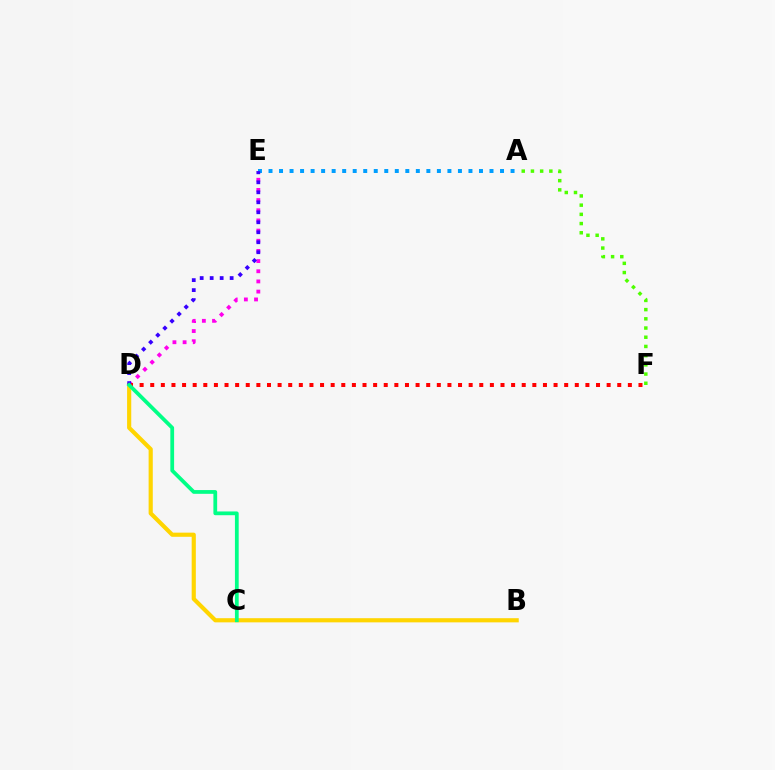{('D', 'E'): [{'color': '#ff00ed', 'line_style': 'dotted', 'thickness': 2.76}, {'color': '#3700ff', 'line_style': 'dotted', 'thickness': 2.71}], ('B', 'D'): [{'color': '#ffd500', 'line_style': 'solid', 'thickness': 2.99}], ('A', 'E'): [{'color': '#009eff', 'line_style': 'dotted', 'thickness': 2.86}], ('D', 'F'): [{'color': '#ff0000', 'line_style': 'dotted', 'thickness': 2.88}], ('A', 'F'): [{'color': '#4fff00', 'line_style': 'dotted', 'thickness': 2.5}], ('C', 'D'): [{'color': '#00ff86', 'line_style': 'solid', 'thickness': 2.7}]}